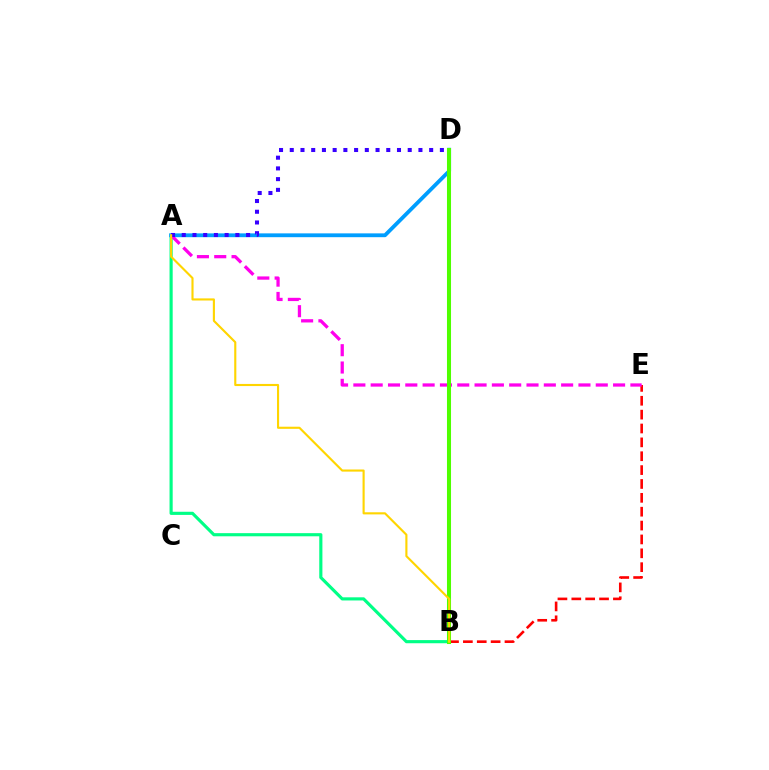{('A', 'B'): [{'color': '#00ff86', 'line_style': 'solid', 'thickness': 2.26}, {'color': '#ffd500', 'line_style': 'solid', 'thickness': 1.53}], ('A', 'D'): [{'color': '#009eff', 'line_style': 'solid', 'thickness': 2.75}, {'color': '#3700ff', 'line_style': 'dotted', 'thickness': 2.91}], ('B', 'E'): [{'color': '#ff0000', 'line_style': 'dashed', 'thickness': 1.88}], ('A', 'E'): [{'color': '#ff00ed', 'line_style': 'dashed', 'thickness': 2.35}], ('B', 'D'): [{'color': '#4fff00', 'line_style': 'solid', 'thickness': 2.92}]}